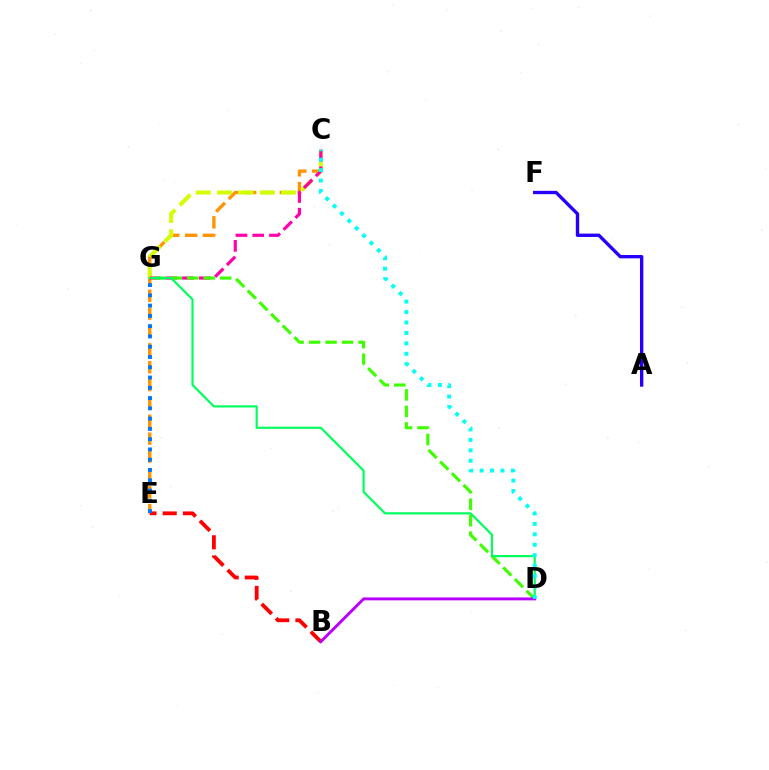{('C', 'E'): [{'color': '#ff9400', 'line_style': 'dashed', 'thickness': 2.43}], ('B', 'E'): [{'color': '#ff0000', 'line_style': 'dashed', 'thickness': 2.75}], ('C', 'G'): [{'color': '#d1ff00', 'line_style': 'dashed', 'thickness': 2.9}, {'color': '#ff00ac', 'line_style': 'dashed', 'thickness': 2.28}], ('E', 'G'): [{'color': '#0074ff', 'line_style': 'dotted', 'thickness': 2.79}], ('D', 'G'): [{'color': '#3dff00', 'line_style': 'dashed', 'thickness': 2.24}, {'color': '#00ff5c', 'line_style': 'solid', 'thickness': 1.57}], ('A', 'F'): [{'color': '#2500ff', 'line_style': 'solid', 'thickness': 2.42}], ('B', 'D'): [{'color': '#b900ff', 'line_style': 'solid', 'thickness': 2.1}], ('C', 'D'): [{'color': '#00fff6', 'line_style': 'dotted', 'thickness': 2.83}]}